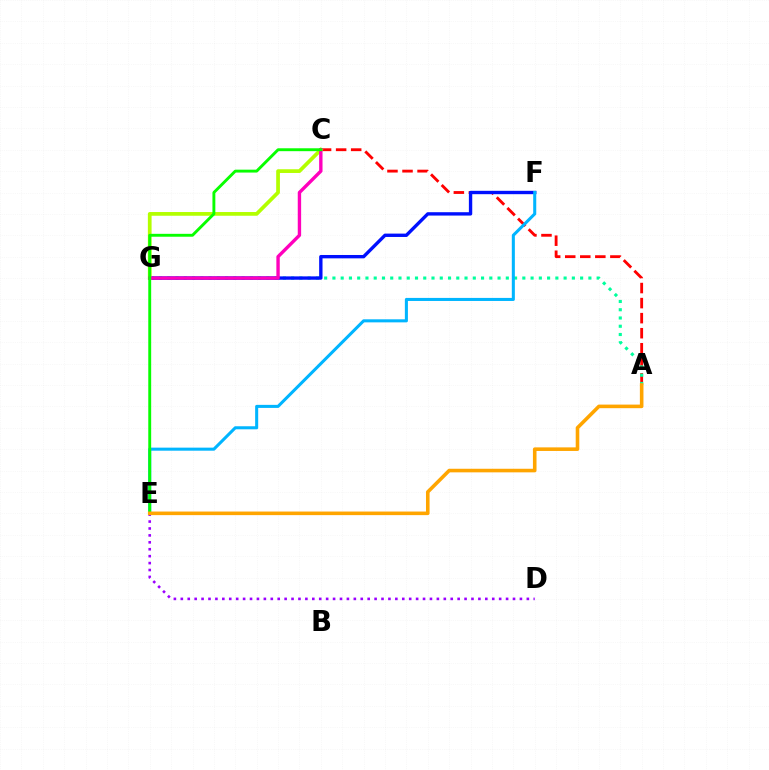{('A', 'C'): [{'color': '#ff0000', 'line_style': 'dashed', 'thickness': 2.04}], ('A', 'G'): [{'color': '#00ff9d', 'line_style': 'dotted', 'thickness': 2.24}], ('F', 'G'): [{'color': '#0010ff', 'line_style': 'solid', 'thickness': 2.42}], ('C', 'G'): [{'color': '#b3ff00', 'line_style': 'solid', 'thickness': 2.68}, {'color': '#ff00bd', 'line_style': 'solid', 'thickness': 2.43}], ('E', 'F'): [{'color': '#00b5ff', 'line_style': 'solid', 'thickness': 2.2}], ('D', 'E'): [{'color': '#9b00ff', 'line_style': 'dotted', 'thickness': 1.88}], ('C', 'E'): [{'color': '#08ff00', 'line_style': 'solid', 'thickness': 2.09}], ('A', 'E'): [{'color': '#ffa500', 'line_style': 'solid', 'thickness': 2.58}]}